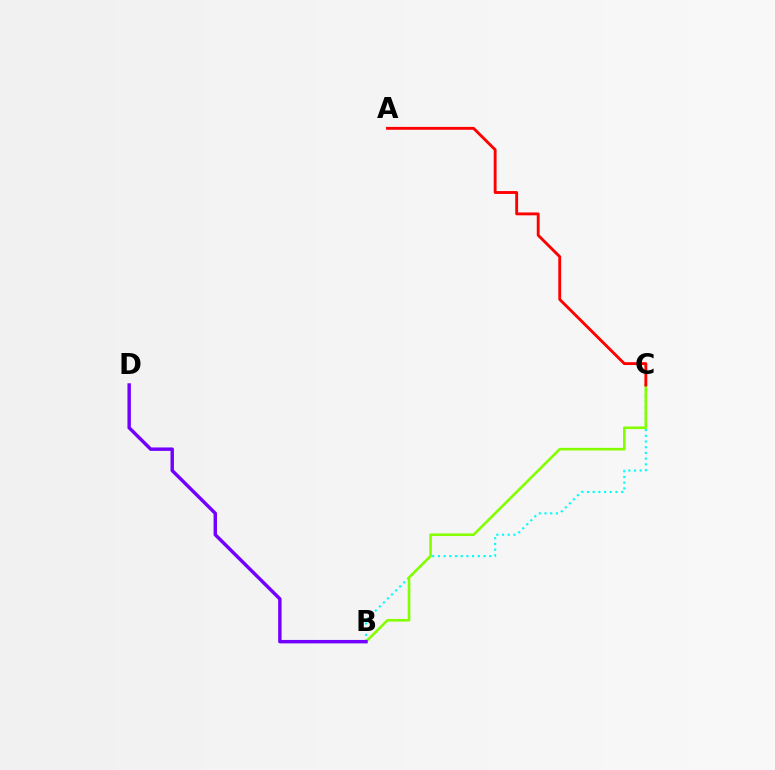{('B', 'C'): [{'color': '#00fff6', 'line_style': 'dotted', 'thickness': 1.55}, {'color': '#84ff00', 'line_style': 'solid', 'thickness': 1.88}], ('B', 'D'): [{'color': '#7200ff', 'line_style': 'solid', 'thickness': 2.47}], ('A', 'C'): [{'color': '#ff0000', 'line_style': 'solid', 'thickness': 2.07}]}